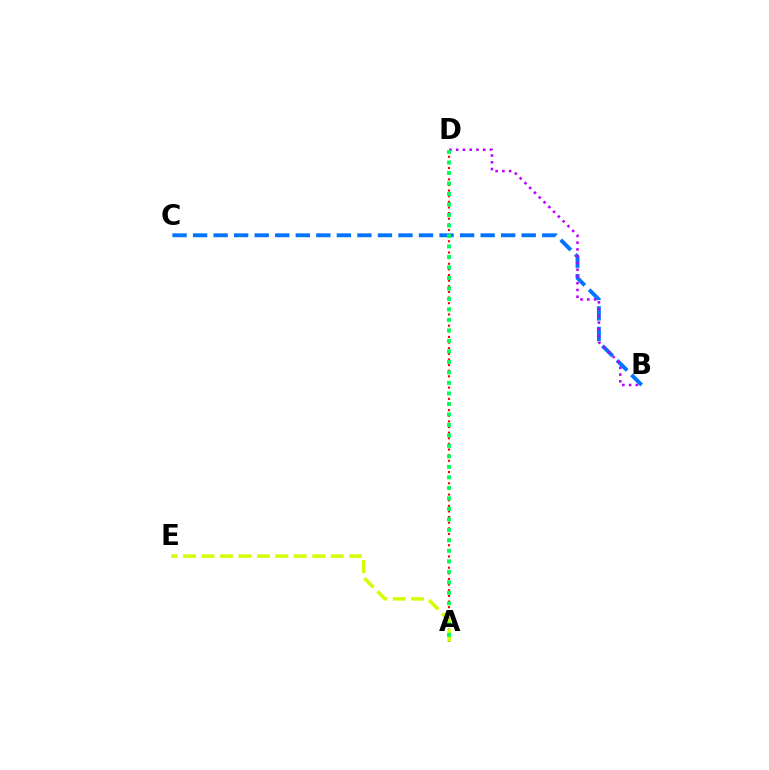{('B', 'C'): [{'color': '#0074ff', 'line_style': 'dashed', 'thickness': 2.79}], ('A', 'D'): [{'color': '#ff0000', 'line_style': 'dotted', 'thickness': 1.53}, {'color': '#00ff5c', 'line_style': 'dotted', 'thickness': 2.85}], ('A', 'E'): [{'color': '#d1ff00', 'line_style': 'dashed', 'thickness': 2.51}], ('B', 'D'): [{'color': '#b900ff', 'line_style': 'dotted', 'thickness': 1.84}]}